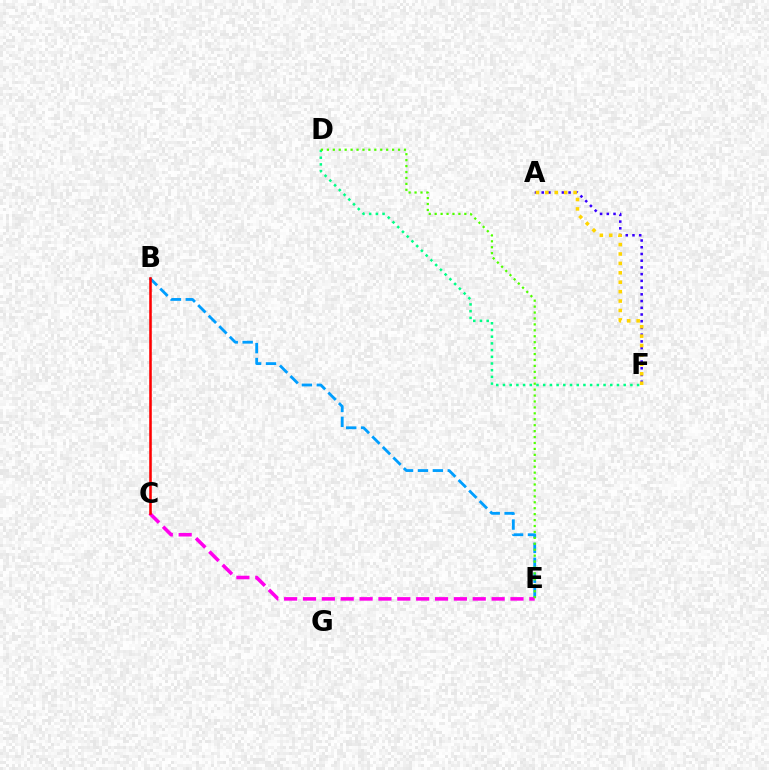{('A', 'F'): [{'color': '#3700ff', 'line_style': 'dotted', 'thickness': 1.83}, {'color': '#ffd500', 'line_style': 'dotted', 'thickness': 2.56}], ('D', 'F'): [{'color': '#00ff86', 'line_style': 'dotted', 'thickness': 1.82}], ('B', 'E'): [{'color': '#009eff', 'line_style': 'dashed', 'thickness': 2.03}], ('C', 'E'): [{'color': '#ff00ed', 'line_style': 'dashed', 'thickness': 2.56}], ('D', 'E'): [{'color': '#4fff00', 'line_style': 'dotted', 'thickness': 1.61}], ('B', 'C'): [{'color': '#ff0000', 'line_style': 'solid', 'thickness': 1.85}]}